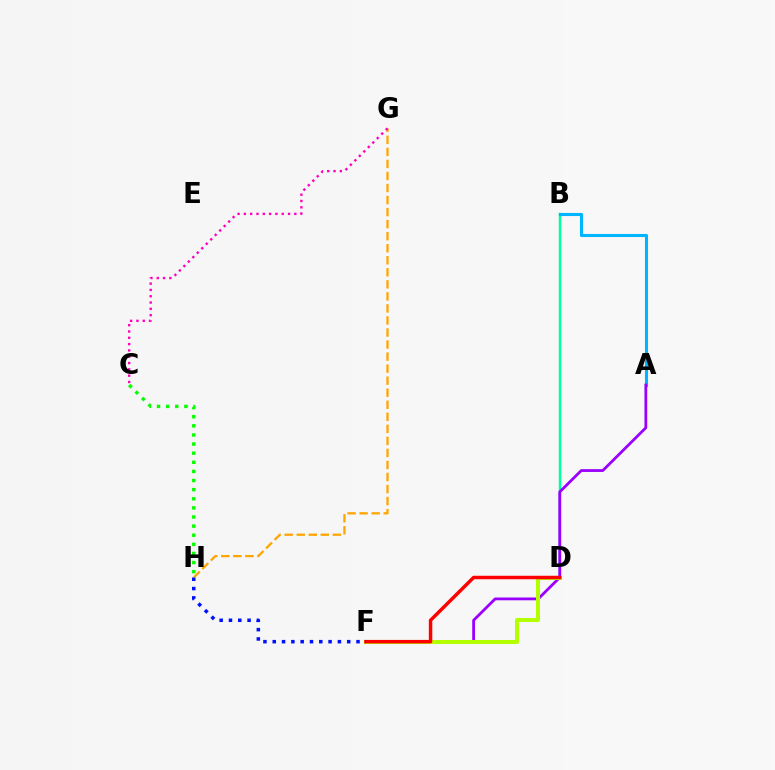{('B', 'D'): [{'color': '#00ff9d', 'line_style': 'solid', 'thickness': 1.77}], ('A', 'B'): [{'color': '#00b5ff', 'line_style': 'solid', 'thickness': 2.23}], ('A', 'F'): [{'color': '#9b00ff', 'line_style': 'solid', 'thickness': 2.01}], ('G', 'H'): [{'color': '#ffa500', 'line_style': 'dashed', 'thickness': 1.64}], ('D', 'F'): [{'color': '#b3ff00', 'line_style': 'solid', 'thickness': 2.91}, {'color': '#ff0000', 'line_style': 'solid', 'thickness': 2.5}], ('C', 'H'): [{'color': '#08ff00', 'line_style': 'dotted', 'thickness': 2.48}], ('F', 'H'): [{'color': '#0010ff', 'line_style': 'dotted', 'thickness': 2.53}], ('C', 'G'): [{'color': '#ff00bd', 'line_style': 'dotted', 'thickness': 1.71}]}